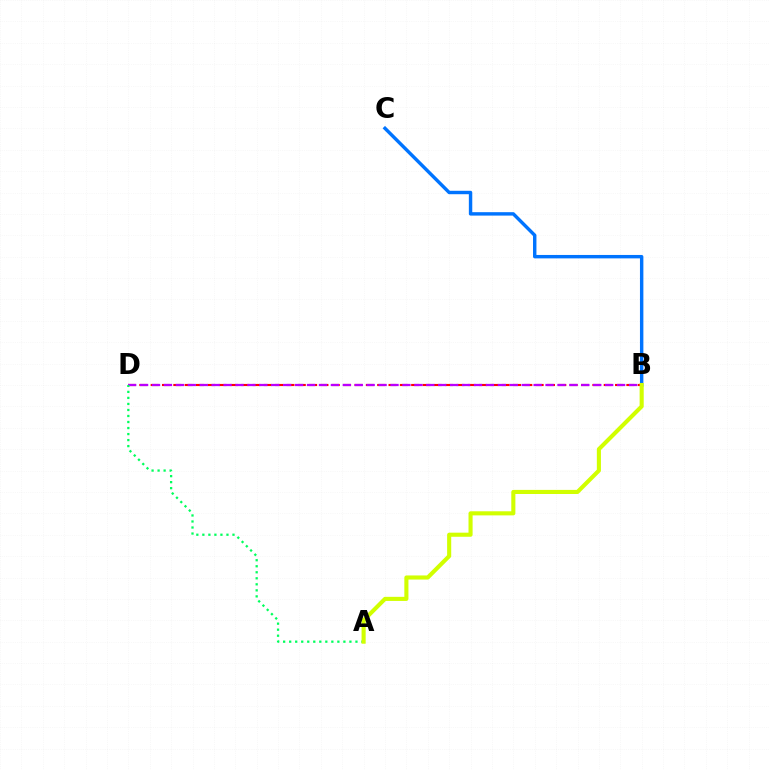{('B', 'C'): [{'color': '#0074ff', 'line_style': 'solid', 'thickness': 2.46}], ('B', 'D'): [{'color': '#ff0000', 'line_style': 'dashed', 'thickness': 1.54}, {'color': '#b900ff', 'line_style': 'dashed', 'thickness': 1.62}], ('A', 'D'): [{'color': '#00ff5c', 'line_style': 'dotted', 'thickness': 1.64}], ('A', 'B'): [{'color': '#d1ff00', 'line_style': 'solid', 'thickness': 2.95}]}